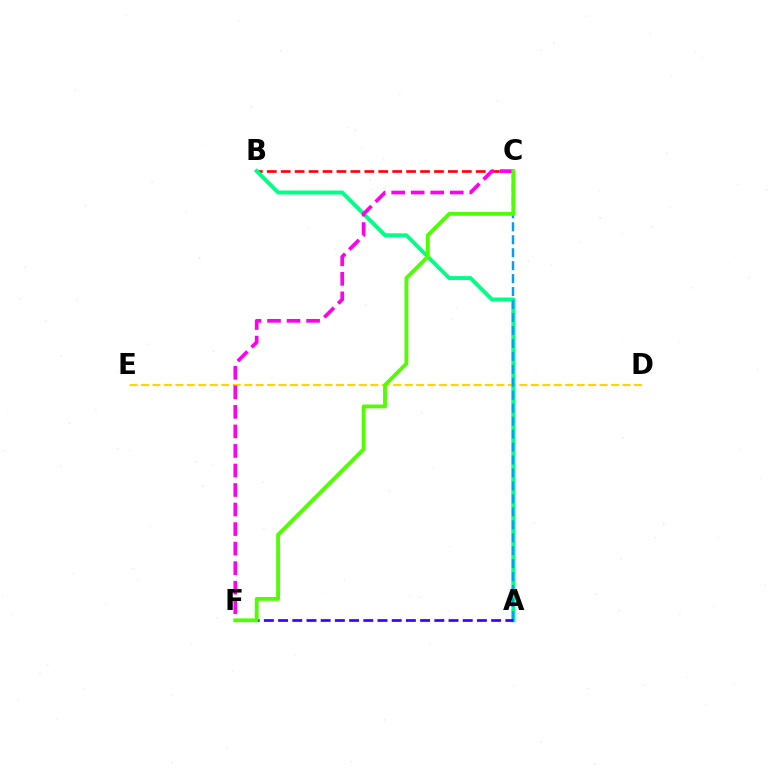{('D', 'E'): [{'color': '#ffd500', 'line_style': 'dashed', 'thickness': 1.56}], ('B', 'C'): [{'color': '#ff0000', 'line_style': 'dashed', 'thickness': 1.89}], ('A', 'B'): [{'color': '#00ff86', 'line_style': 'solid', 'thickness': 2.83}], ('C', 'F'): [{'color': '#ff00ed', 'line_style': 'dashed', 'thickness': 2.65}, {'color': '#4fff00', 'line_style': 'solid', 'thickness': 2.74}], ('A', 'C'): [{'color': '#009eff', 'line_style': 'dashed', 'thickness': 1.76}], ('A', 'F'): [{'color': '#3700ff', 'line_style': 'dashed', 'thickness': 1.93}]}